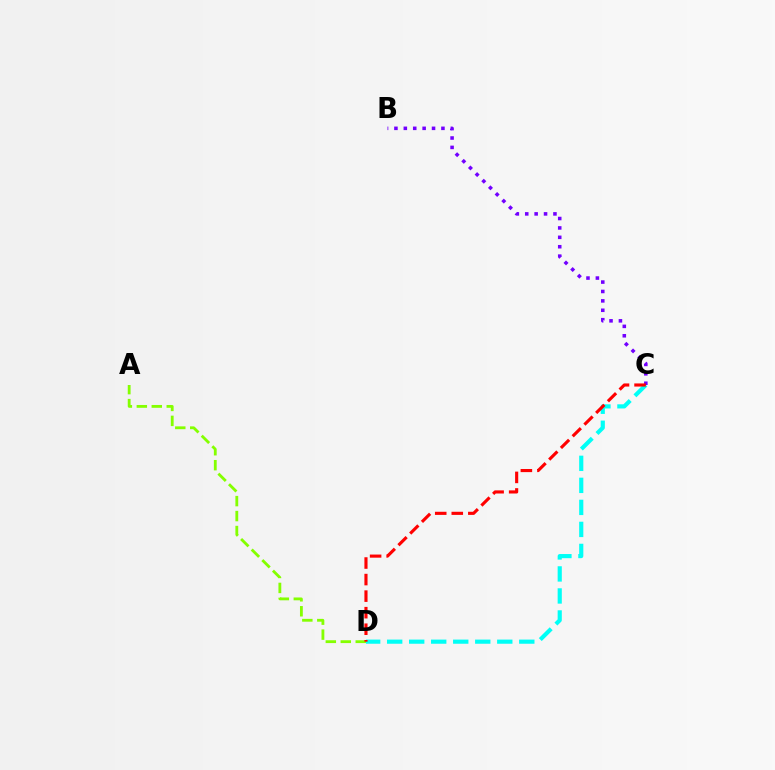{('A', 'D'): [{'color': '#84ff00', 'line_style': 'dashed', 'thickness': 2.03}], ('C', 'D'): [{'color': '#00fff6', 'line_style': 'dashed', 'thickness': 2.99}, {'color': '#ff0000', 'line_style': 'dashed', 'thickness': 2.25}], ('B', 'C'): [{'color': '#7200ff', 'line_style': 'dotted', 'thickness': 2.55}]}